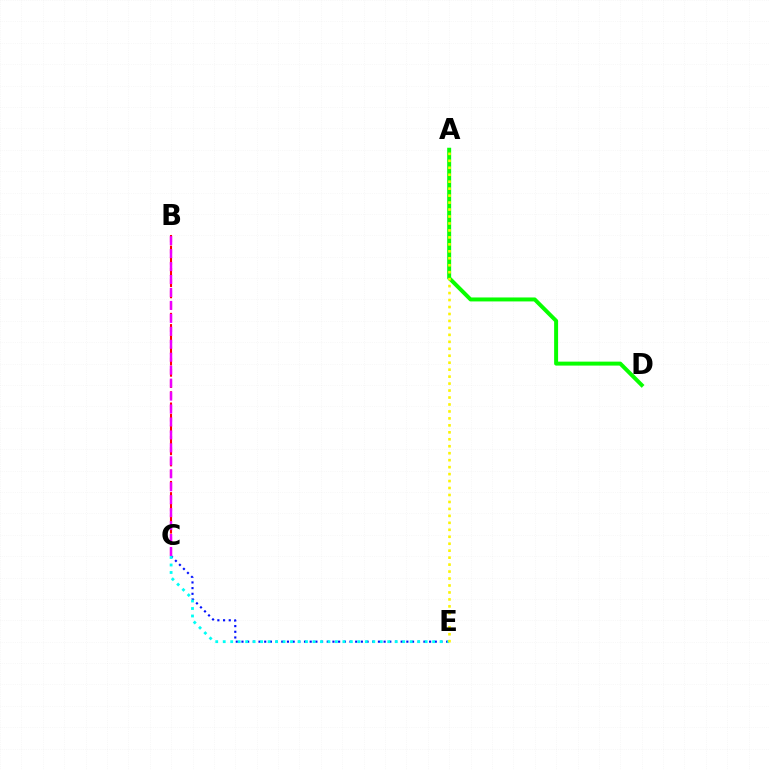{('B', 'C'): [{'color': '#ff0000', 'line_style': 'dashed', 'thickness': 1.52}, {'color': '#ee00ff', 'line_style': 'dashed', 'thickness': 1.76}], ('A', 'D'): [{'color': '#08ff00', 'line_style': 'solid', 'thickness': 2.86}], ('C', 'E'): [{'color': '#0010ff', 'line_style': 'dotted', 'thickness': 1.54}, {'color': '#00fff6', 'line_style': 'dotted', 'thickness': 2.03}], ('A', 'E'): [{'color': '#fcf500', 'line_style': 'dotted', 'thickness': 1.89}]}